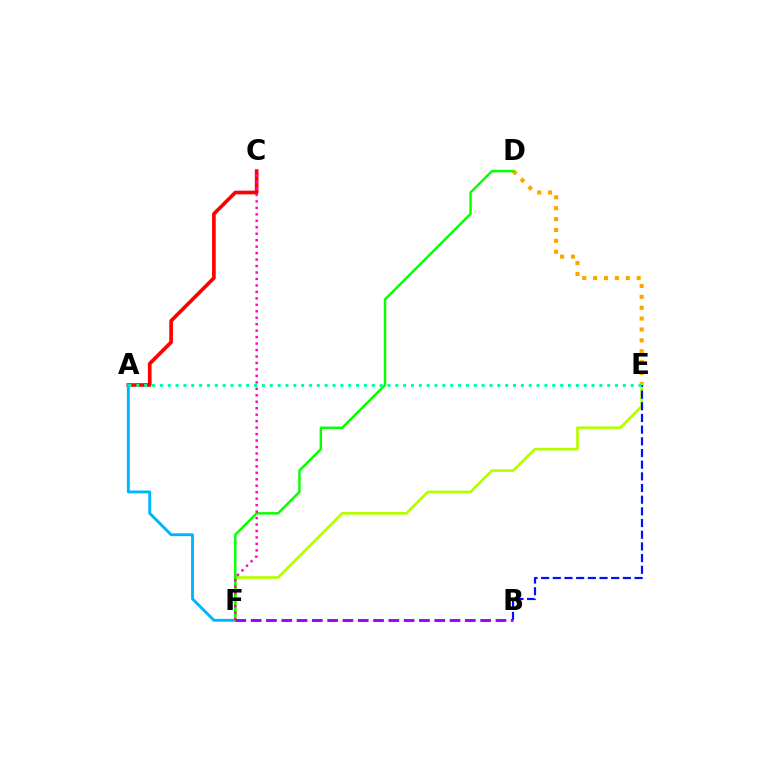{('D', 'E'): [{'color': '#ffa500', 'line_style': 'dotted', 'thickness': 2.96}], ('A', 'C'): [{'color': '#ff0000', 'line_style': 'solid', 'thickness': 2.64}], ('A', 'F'): [{'color': '#00b5ff', 'line_style': 'solid', 'thickness': 2.08}], ('E', 'F'): [{'color': '#b3ff00', 'line_style': 'solid', 'thickness': 1.94}], ('D', 'F'): [{'color': '#08ff00', 'line_style': 'solid', 'thickness': 1.76}], ('B', 'E'): [{'color': '#0010ff', 'line_style': 'dashed', 'thickness': 1.59}], ('C', 'F'): [{'color': '#ff00bd', 'line_style': 'dotted', 'thickness': 1.76}], ('B', 'F'): [{'color': '#9b00ff', 'line_style': 'dashed', 'thickness': 2.08}], ('A', 'E'): [{'color': '#00ff9d', 'line_style': 'dotted', 'thickness': 2.13}]}